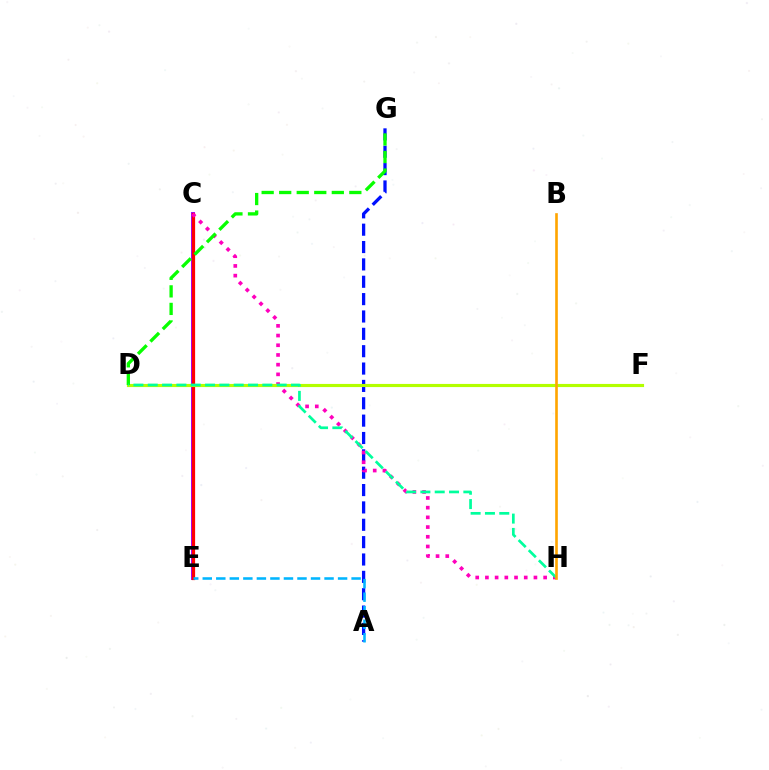{('C', 'E'): [{'color': '#9b00ff', 'line_style': 'solid', 'thickness': 2.82}, {'color': '#ff0000', 'line_style': 'solid', 'thickness': 2.32}], ('A', 'G'): [{'color': '#0010ff', 'line_style': 'dashed', 'thickness': 2.36}], ('A', 'E'): [{'color': '#00b5ff', 'line_style': 'dashed', 'thickness': 1.84}], ('C', 'H'): [{'color': '#ff00bd', 'line_style': 'dotted', 'thickness': 2.64}], ('D', 'F'): [{'color': '#b3ff00', 'line_style': 'solid', 'thickness': 2.26}], ('D', 'G'): [{'color': '#08ff00', 'line_style': 'dashed', 'thickness': 2.38}], ('D', 'H'): [{'color': '#00ff9d', 'line_style': 'dashed', 'thickness': 1.95}], ('B', 'H'): [{'color': '#ffa500', 'line_style': 'solid', 'thickness': 1.89}]}